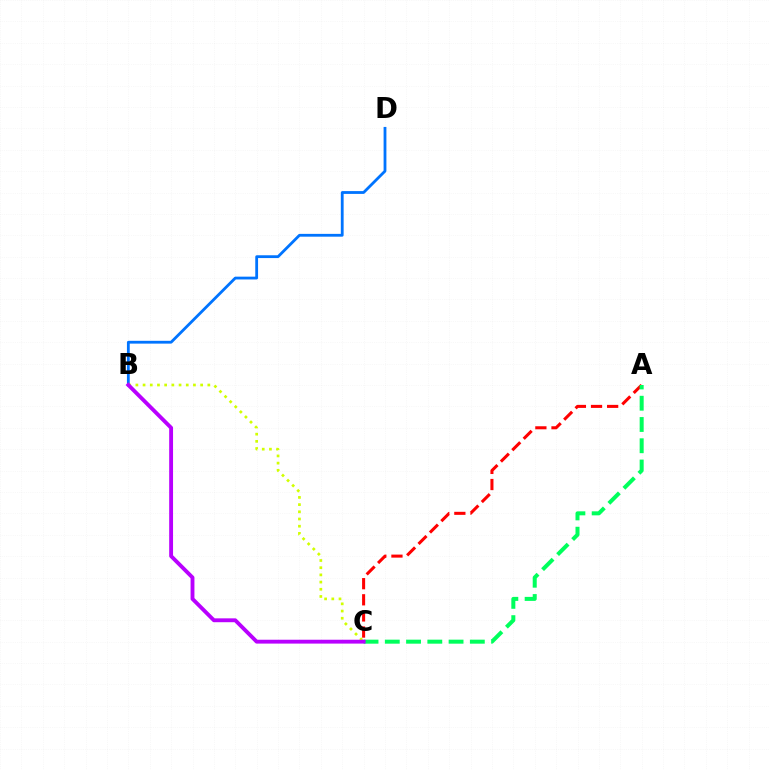{('B', 'D'): [{'color': '#0074ff', 'line_style': 'solid', 'thickness': 2.02}], ('A', 'C'): [{'color': '#ff0000', 'line_style': 'dashed', 'thickness': 2.19}, {'color': '#00ff5c', 'line_style': 'dashed', 'thickness': 2.89}], ('B', 'C'): [{'color': '#d1ff00', 'line_style': 'dotted', 'thickness': 1.95}, {'color': '#b900ff', 'line_style': 'solid', 'thickness': 2.78}]}